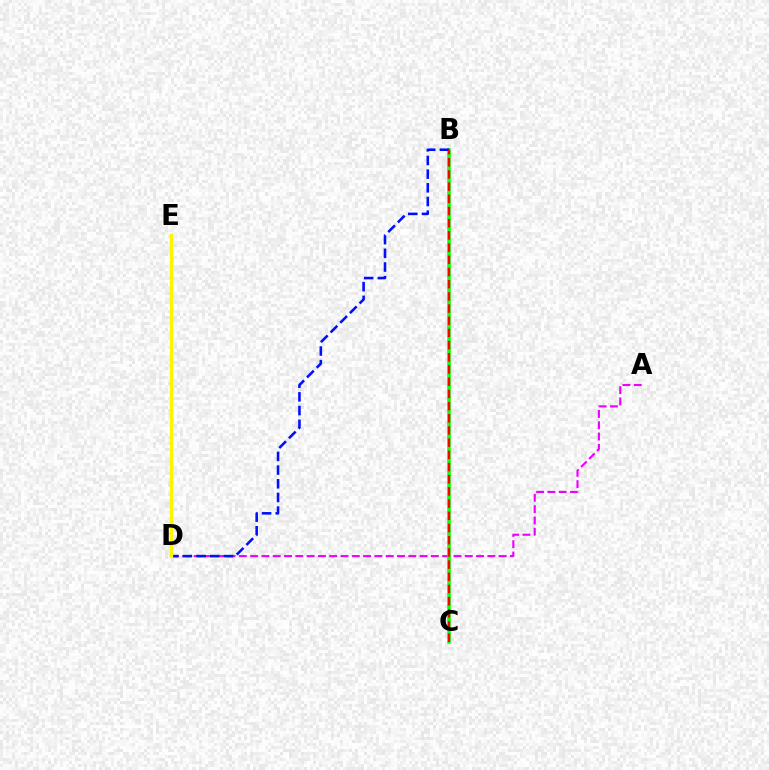{('A', 'D'): [{'color': '#ee00ff', 'line_style': 'dashed', 'thickness': 1.53}], ('B', 'C'): [{'color': '#08ff00', 'line_style': 'solid', 'thickness': 2.53}, {'color': '#ff0000', 'line_style': 'dashed', 'thickness': 1.66}], ('B', 'D'): [{'color': '#0010ff', 'line_style': 'dashed', 'thickness': 1.86}], ('D', 'E'): [{'color': '#00fff6', 'line_style': 'solid', 'thickness': 2.0}, {'color': '#fcf500', 'line_style': 'solid', 'thickness': 2.36}]}